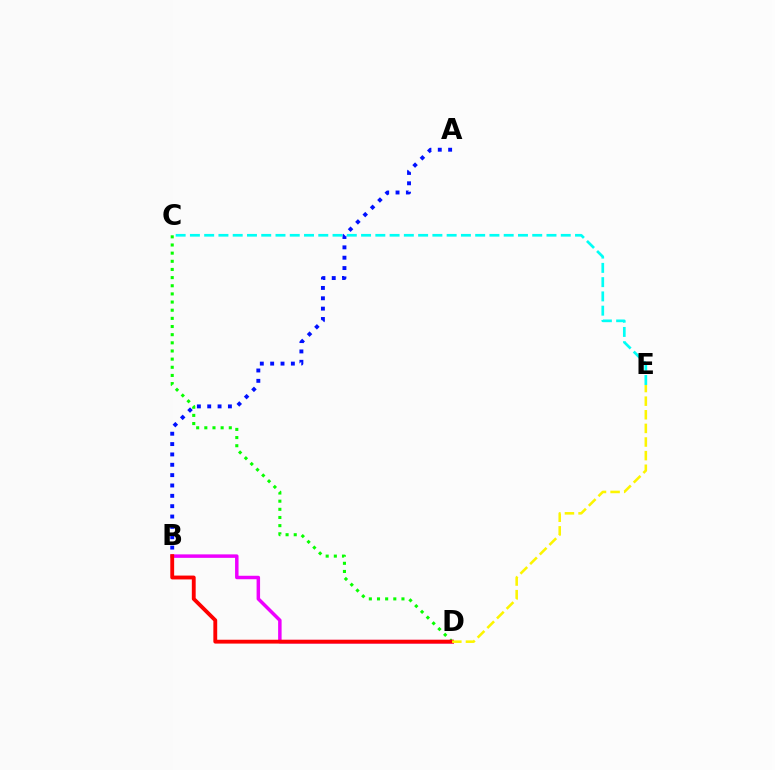{('A', 'B'): [{'color': '#0010ff', 'line_style': 'dotted', 'thickness': 2.81}], ('C', 'E'): [{'color': '#00fff6', 'line_style': 'dashed', 'thickness': 1.94}], ('C', 'D'): [{'color': '#08ff00', 'line_style': 'dotted', 'thickness': 2.22}], ('B', 'D'): [{'color': '#ee00ff', 'line_style': 'solid', 'thickness': 2.5}, {'color': '#ff0000', 'line_style': 'solid', 'thickness': 2.77}], ('D', 'E'): [{'color': '#fcf500', 'line_style': 'dashed', 'thickness': 1.85}]}